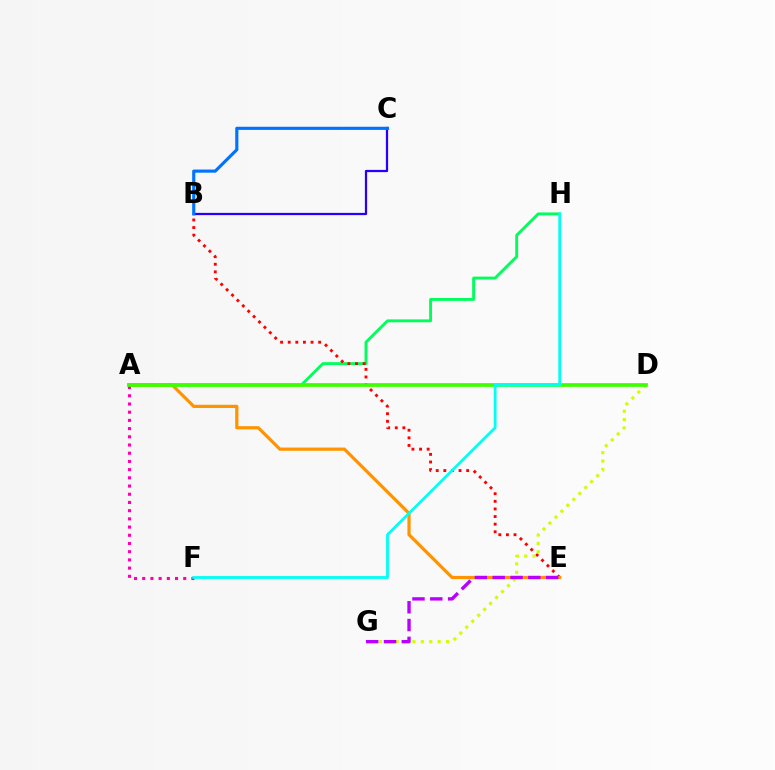{('A', 'H'): [{'color': '#00ff5c', 'line_style': 'solid', 'thickness': 2.08}], ('B', 'E'): [{'color': '#ff0000', 'line_style': 'dotted', 'thickness': 2.07}], ('B', 'C'): [{'color': '#2500ff', 'line_style': 'solid', 'thickness': 1.61}, {'color': '#0074ff', 'line_style': 'solid', 'thickness': 2.27}], ('D', 'G'): [{'color': '#d1ff00', 'line_style': 'dotted', 'thickness': 2.28}], ('A', 'E'): [{'color': '#ff9400', 'line_style': 'solid', 'thickness': 2.32}], ('A', 'F'): [{'color': '#ff00ac', 'line_style': 'dotted', 'thickness': 2.23}], ('A', 'D'): [{'color': '#3dff00', 'line_style': 'solid', 'thickness': 2.67}], ('E', 'G'): [{'color': '#b900ff', 'line_style': 'dashed', 'thickness': 2.42}], ('F', 'H'): [{'color': '#00fff6', 'line_style': 'solid', 'thickness': 2.03}]}